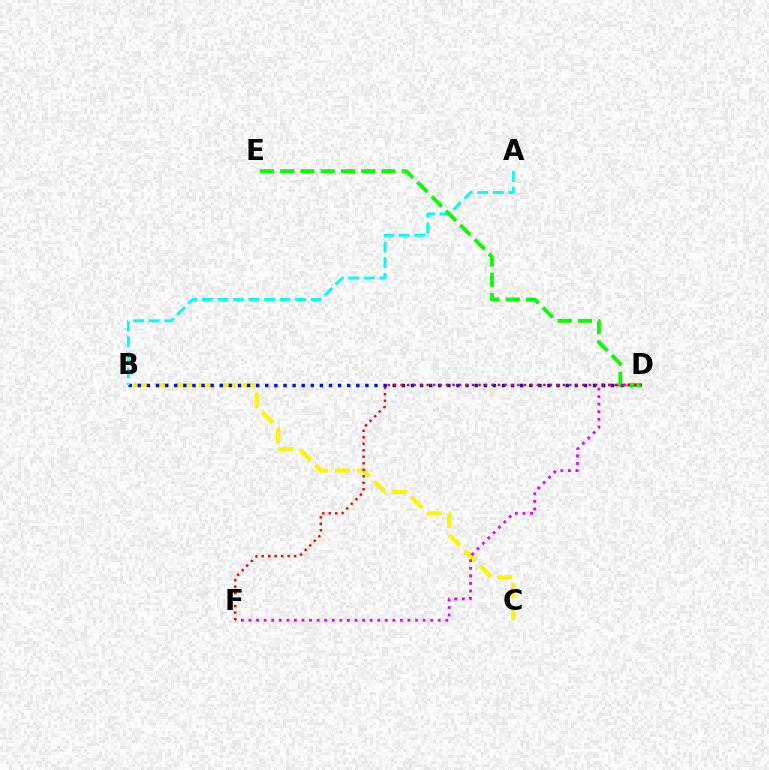{('B', 'C'): [{'color': '#fcf500', 'line_style': 'dashed', 'thickness': 2.97}], ('D', 'F'): [{'color': '#ee00ff', 'line_style': 'dotted', 'thickness': 2.06}, {'color': '#ff0000', 'line_style': 'dotted', 'thickness': 1.76}], ('B', 'D'): [{'color': '#0010ff', 'line_style': 'dotted', 'thickness': 2.47}], ('A', 'B'): [{'color': '#00fff6', 'line_style': 'dashed', 'thickness': 2.11}], ('D', 'E'): [{'color': '#08ff00', 'line_style': 'dashed', 'thickness': 2.75}]}